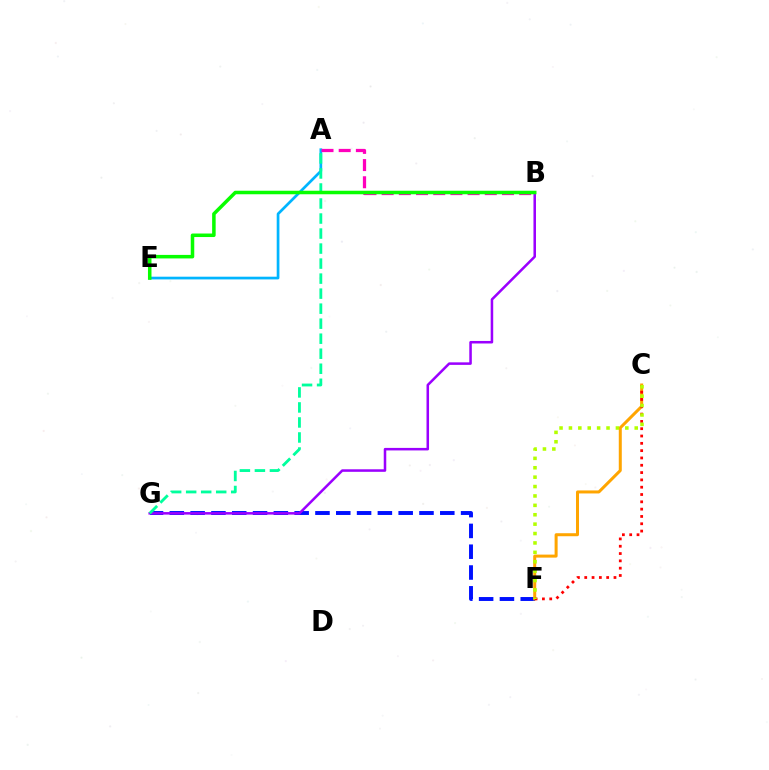{('F', 'G'): [{'color': '#0010ff', 'line_style': 'dashed', 'thickness': 2.83}], ('A', 'E'): [{'color': '#00b5ff', 'line_style': 'solid', 'thickness': 1.95}], ('C', 'F'): [{'color': '#ffa500', 'line_style': 'solid', 'thickness': 2.17}, {'color': '#ff0000', 'line_style': 'dotted', 'thickness': 1.99}, {'color': '#b3ff00', 'line_style': 'dotted', 'thickness': 2.55}], ('B', 'G'): [{'color': '#9b00ff', 'line_style': 'solid', 'thickness': 1.82}], ('A', 'G'): [{'color': '#00ff9d', 'line_style': 'dashed', 'thickness': 2.04}], ('A', 'B'): [{'color': '#ff00bd', 'line_style': 'dashed', 'thickness': 2.34}], ('B', 'E'): [{'color': '#08ff00', 'line_style': 'solid', 'thickness': 2.54}]}